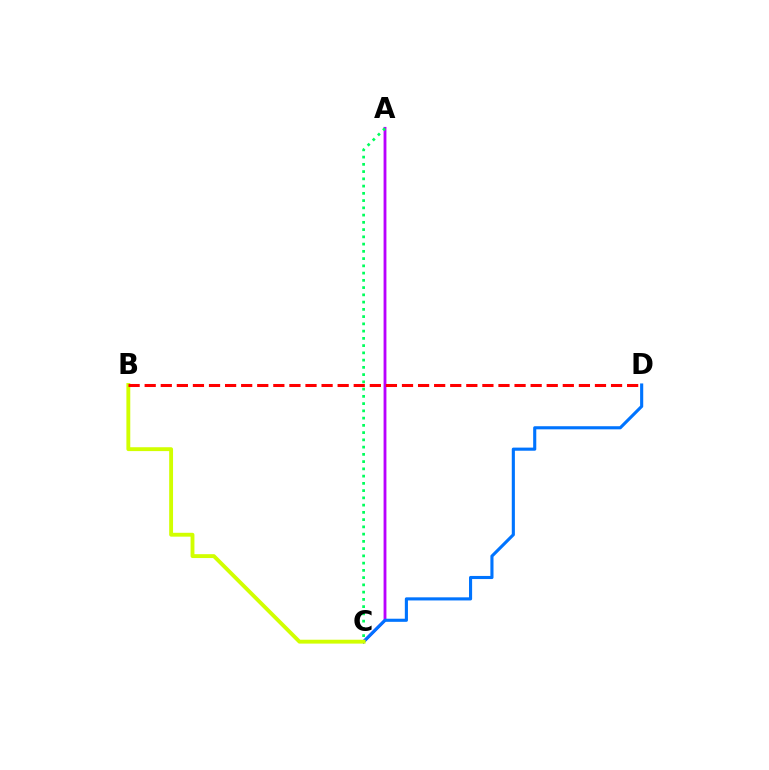{('A', 'C'): [{'color': '#b900ff', 'line_style': 'solid', 'thickness': 2.04}, {'color': '#00ff5c', 'line_style': 'dotted', 'thickness': 1.97}], ('C', 'D'): [{'color': '#0074ff', 'line_style': 'solid', 'thickness': 2.24}], ('B', 'C'): [{'color': '#d1ff00', 'line_style': 'solid', 'thickness': 2.79}], ('B', 'D'): [{'color': '#ff0000', 'line_style': 'dashed', 'thickness': 2.18}]}